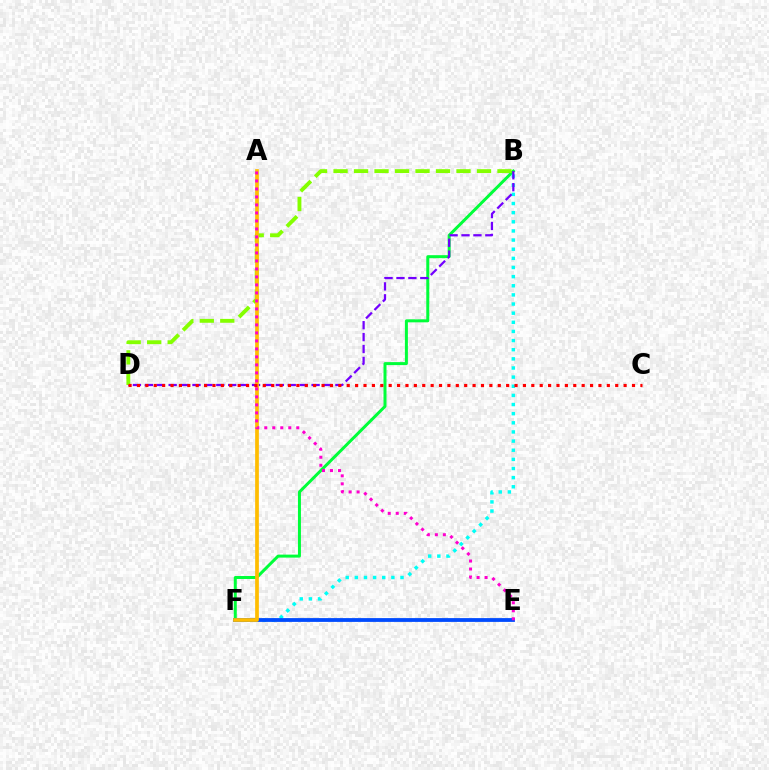{('B', 'F'): [{'color': '#00ff39', 'line_style': 'solid', 'thickness': 2.15}, {'color': '#00fff6', 'line_style': 'dotted', 'thickness': 2.48}], ('B', 'D'): [{'color': '#7200ff', 'line_style': 'dashed', 'thickness': 1.62}, {'color': '#84ff00', 'line_style': 'dashed', 'thickness': 2.78}], ('E', 'F'): [{'color': '#004bff', 'line_style': 'solid', 'thickness': 2.73}], ('A', 'F'): [{'color': '#ffbd00', 'line_style': 'solid', 'thickness': 2.67}], ('C', 'D'): [{'color': '#ff0000', 'line_style': 'dotted', 'thickness': 2.28}], ('A', 'E'): [{'color': '#ff00cf', 'line_style': 'dotted', 'thickness': 2.17}]}